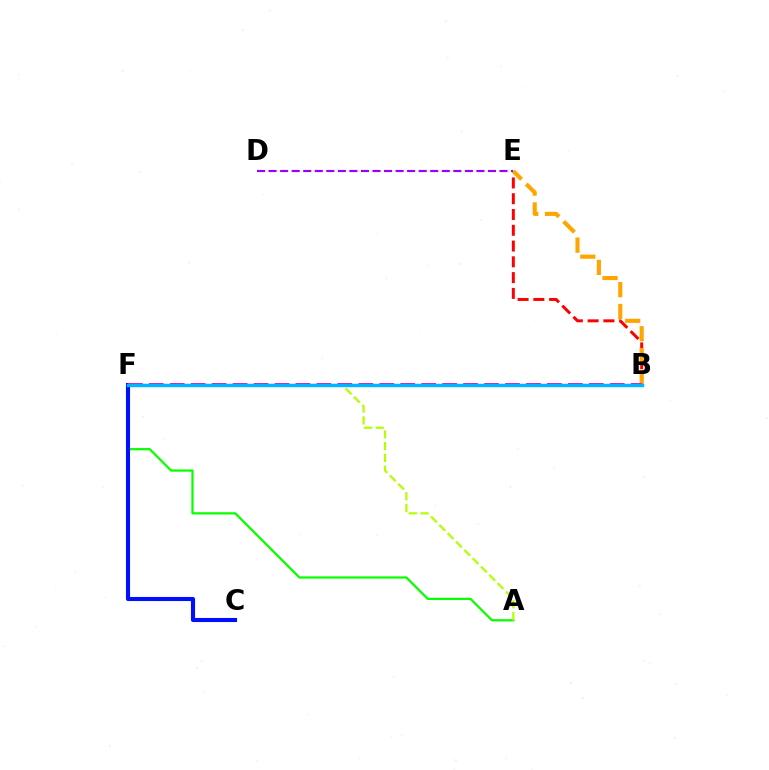{('B', 'E'): [{'color': '#ff0000', 'line_style': 'dashed', 'thickness': 2.14}, {'color': '#ffa500', 'line_style': 'dashed', 'thickness': 2.96}], ('A', 'F'): [{'color': '#08ff00', 'line_style': 'solid', 'thickness': 1.61}, {'color': '#b3ff00', 'line_style': 'dashed', 'thickness': 1.6}], ('B', 'F'): [{'color': '#00ff9d', 'line_style': 'dotted', 'thickness': 1.51}, {'color': '#ff00bd', 'line_style': 'dashed', 'thickness': 2.85}, {'color': '#00b5ff', 'line_style': 'solid', 'thickness': 2.48}], ('D', 'E'): [{'color': '#9b00ff', 'line_style': 'dashed', 'thickness': 1.57}], ('C', 'F'): [{'color': '#0010ff', 'line_style': 'solid', 'thickness': 2.95}]}